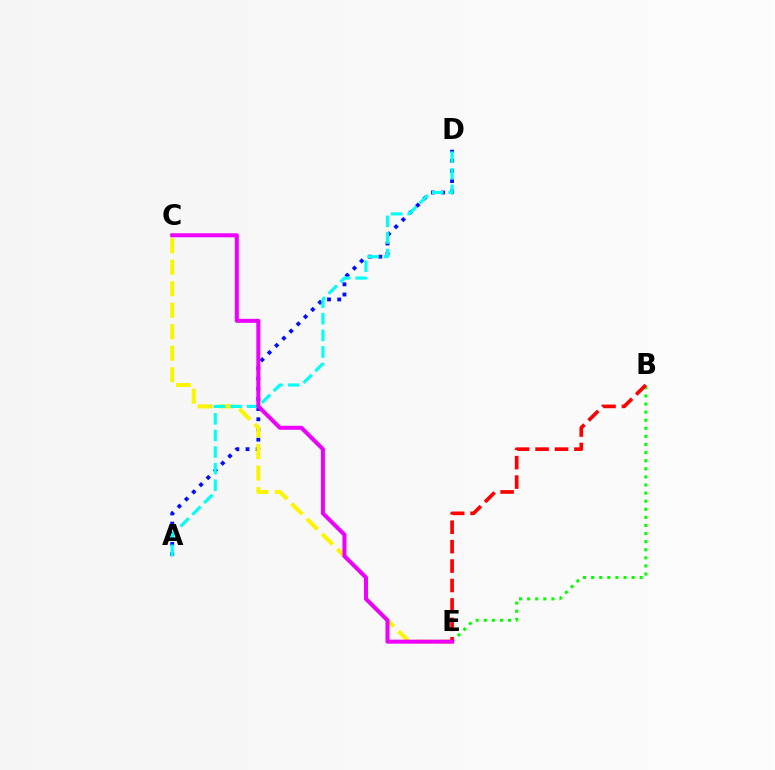{('A', 'D'): [{'color': '#0010ff', 'line_style': 'dotted', 'thickness': 2.77}, {'color': '#00fff6', 'line_style': 'dashed', 'thickness': 2.26}], ('C', 'E'): [{'color': '#fcf500', 'line_style': 'dashed', 'thickness': 2.92}, {'color': '#ee00ff', 'line_style': 'solid', 'thickness': 2.9}], ('B', 'E'): [{'color': '#08ff00', 'line_style': 'dotted', 'thickness': 2.2}, {'color': '#ff0000', 'line_style': 'dashed', 'thickness': 2.64}]}